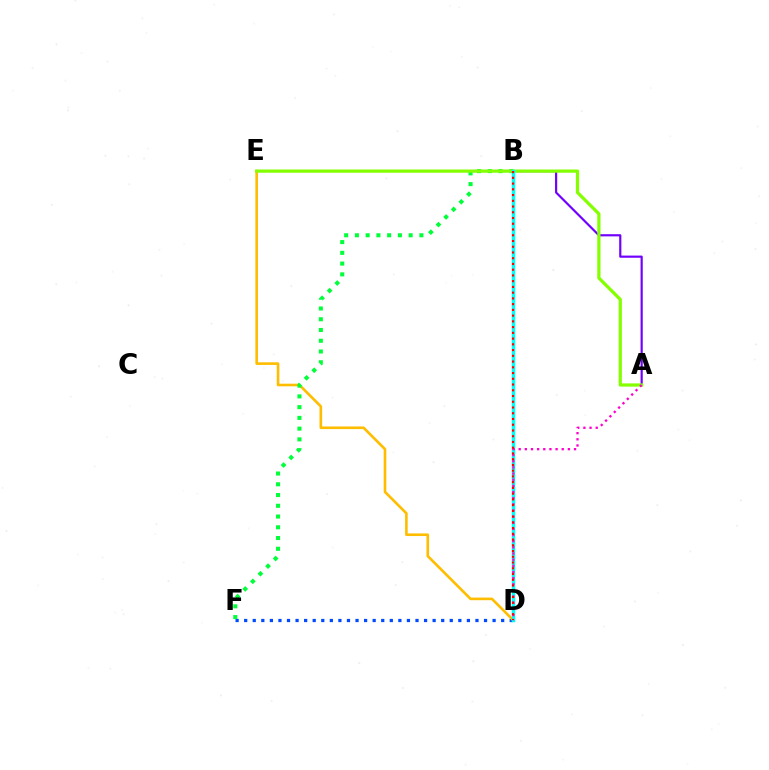{('D', 'F'): [{'color': '#004bff', 'line_style': 'dotted', 'thickness': 2.33}], ('D', 'E'): [{'color': '#ffbd00', 'line_style': 'solid', 'thickness': 1.89}], ('B', 'F'): [{'color': '#00ff39', 'line_style': 'dotted', 'thickness': 2.92}], ('A', 'B'): [{'color': '#7200ff', 'line_style': 'solid', 'thickness': 1.57}], ('A', 'E'): [{'color': '#84ff00', 'line_style': 'solid', 'thickness': 2.31}], ('B', 'D'): [{'color': '#00fff6', 'line_style': 'solid', 'thickness': 2.51}, {'color': '#ff0000', 'line_style': 'dotted', 'thickness': 1.56}], ('A', 'D'): [{'color': '#ff00cf', 'line_style': 'dotted', 'thickness': 1.67}]}